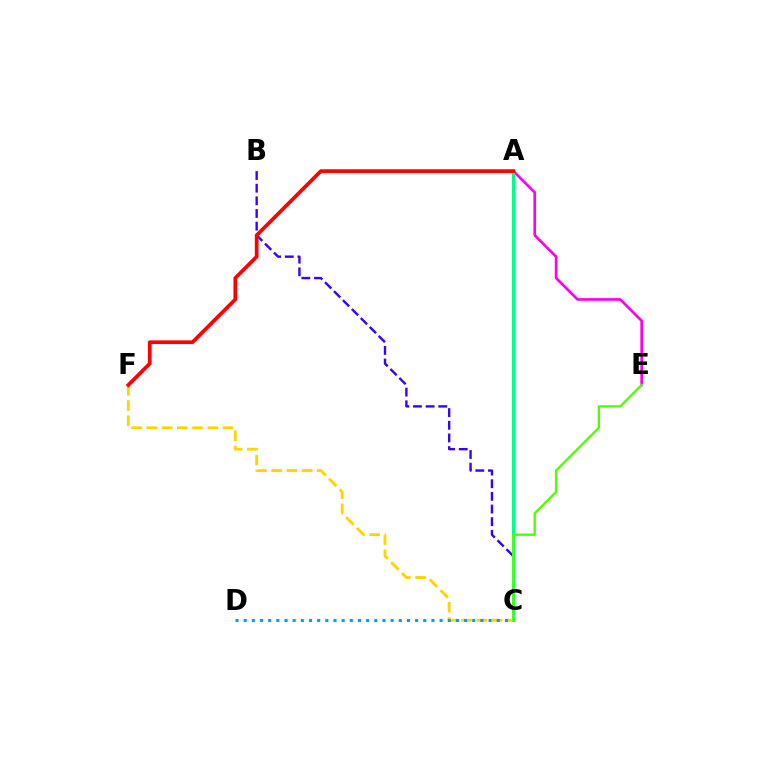{('B', 'C'): [{'color': '#3700ff', 'line_style': 'dashed', 'thickness': 1.72}], ('C', 'F'): [{'color': '#ffd500', 'line_style': 'dashed', 'thickness': 2.07}], ('A', 'E'): [{'color': '#ff00ed', 'line_style': 'solid', 'thickness': 1.92}], ('A', 'C'): [{'color': '#00ff86', 'line_style': 'solid', 'thickness': 2.21}], ('A', 'F'): [{'color': '#ff0000', 'line_style': 'solid', 'thickness': 2.66}], ('C', 'D'): [{'color': '#009eff', 'line_style': 'dotted', 'thickness': 2.22}], ('C', 'E'): [{'color': '#4fff00', 'line_style': 'solid', 'thickness': 1.69}]}